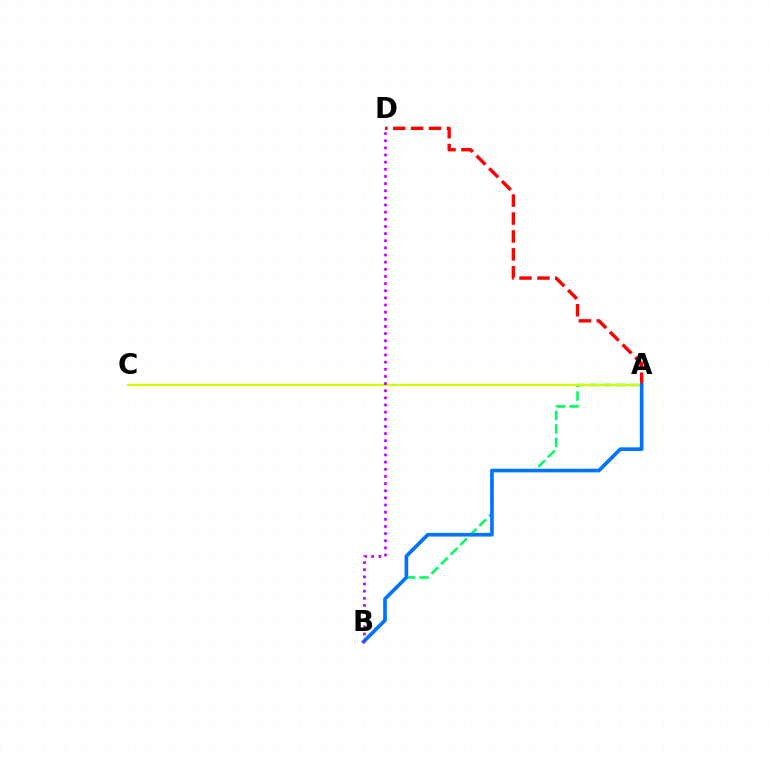{('A', 'D'): [{'color': '#ff0000', 'line_style': 'dashed', 'thickness': 2.44}], ('A', 'B'): [{'color': '#00ff5c', 'line_style': 'dashed', 'thickness': 1.84}, {'color': '#0074ff', 'line_style': 'solid', 'thickness': 2.62}], ('A', 'C'): [{'color': '#d1ff00', 'line_style': 'solid', 'thickness': 1.63}], ('B', 'D'): [{'color': '#b900ff', 'line_style': 'dotted', 'thickness': 1.94}]}